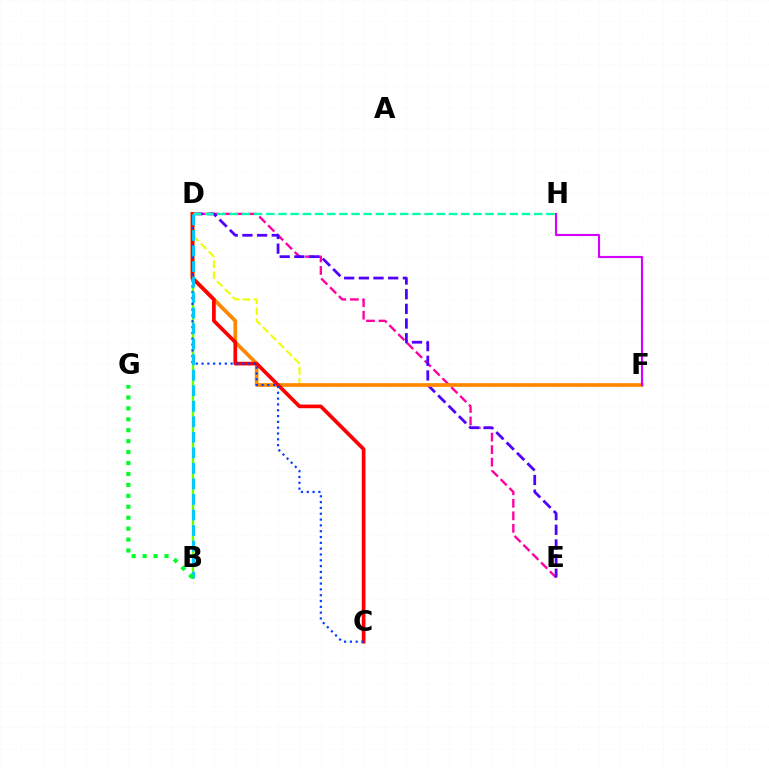{('D', 'F'): [{'color': '#eeff00', 'line_style': 'dashed', 'thickness': 1.5}, {'color': '#ff8800', 'line_style': 'solid', 'thickness': 2.66}], ('D', 'E'): [{'color': '#ff00a0', 'line_style': 'dashed', 'thickness': 1.7}, {'color': '#4f00ff', 'line_style': 'dashed', 'thickness': 1.99}], ('B', 'D'): [{'color': '#66ff00', 'line_style': 'solid', 'thickness': 1.75}, {'color': '#00c7ff', 'line_style': 'dashed', 'thickness': 2.11}], ('C', 'D'): [{'color': '#ff0000', 'line_style': 'solid', 'thickness': 2.65}, {'color': '#003fff', 'line_style': 'dotted', 'thickness': 1.58}], ('F', 'H'): [{'color': '#d600ff', 'line_style': 'solid', 'thickness': 1.55}], ('D', 'H'): [{'color': '#00ffaf', 'line_style': 'dashed', 'thickness': 1.65}], ('B', 'G'): [{'color': '#00ff27', 'line_style': 'dotted', 'thickness': 2.97}]}